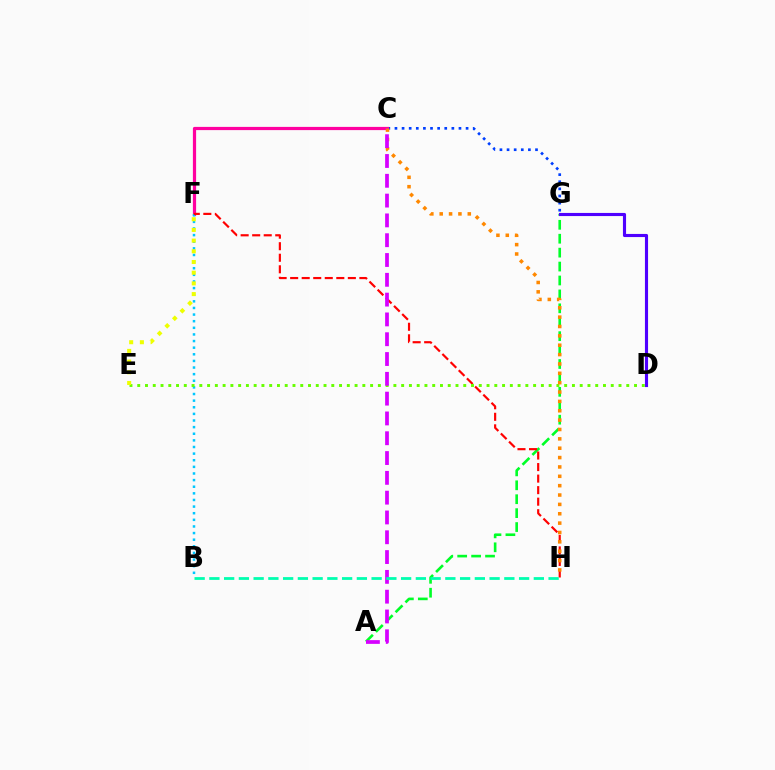{('A', 'G'): [{'color': '#00ff27', 'line_style': 'dashed', 'thickness': 1.89}], ('C', 'G'): [{'color': '#003fff', 'line_style': 'dotted', 'thickness': 1.93}], ('C', 'F'): [{'color': '#ff00a0', 'line_style': 'solid', 'thickness': 2.31}], ('B', 'F'): [{'color': '#00c7ff', 'line_style': 'dotted', 'thickness': 1.8}], ('F', 'H'): [{'color': '#ff0000', 'line_style': 'dashed', 'thickness': 1.57}], ('D', 'G'): [{'color': '#4f00ff', 'line_style': 'solid', 'thickness': 2.25}], ('D', 'E'): [{'color': '#66ff00', 'line_style': 'dotted', 'thickness': 2.11}], ('E', 'F'): [{'color': '#eeff00', 'line_style': 'dotted', 'thickness': 2.91}], ('C', 'H'): [{'color': '#ff8800', 'line_style': 'dotted', 'thickness': 2.54}], ('A', 'C'): [{'color': '#d600ff', 'line_style': 'dashed', 'thickness': 2.69}], ('B', 'H'): [{'color': '#00ffaf', 'line_style': 'dashed', 'thickness': 2.0}]}